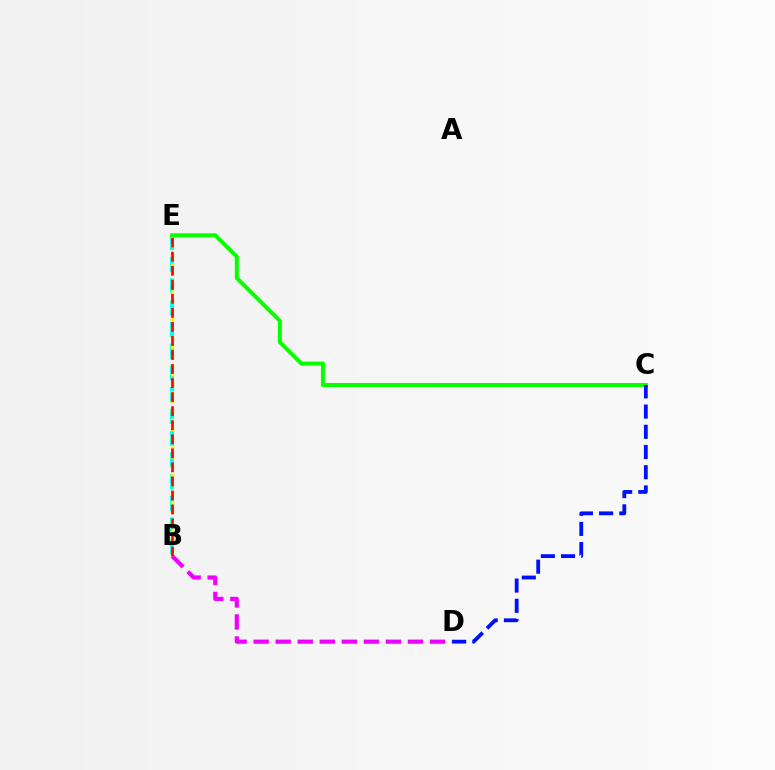{('B', 'D'): [{'color': '#ee00ff', 'line_style': 'dashed', 'thickness': 2.99}], ('B', 'E'): [{'color': '#00fff6', 'line_style': 'dashed', 'thickness': 2.95}, {'color': '#fcf500', 'line_style': 'dotted', 'thickness': 2.49}, {'color': '#ff0000', 'line_style': 'dashed', 'thickness': 1.91}], ('C', 'E'): [{'color': '#08ff00', 'line_style': 'solid', 'thickness': 2.88}], ('C', 'D'): [{'color': '#0010ff', 'line_style': 'dashed', 'thickness': 2.75}]}